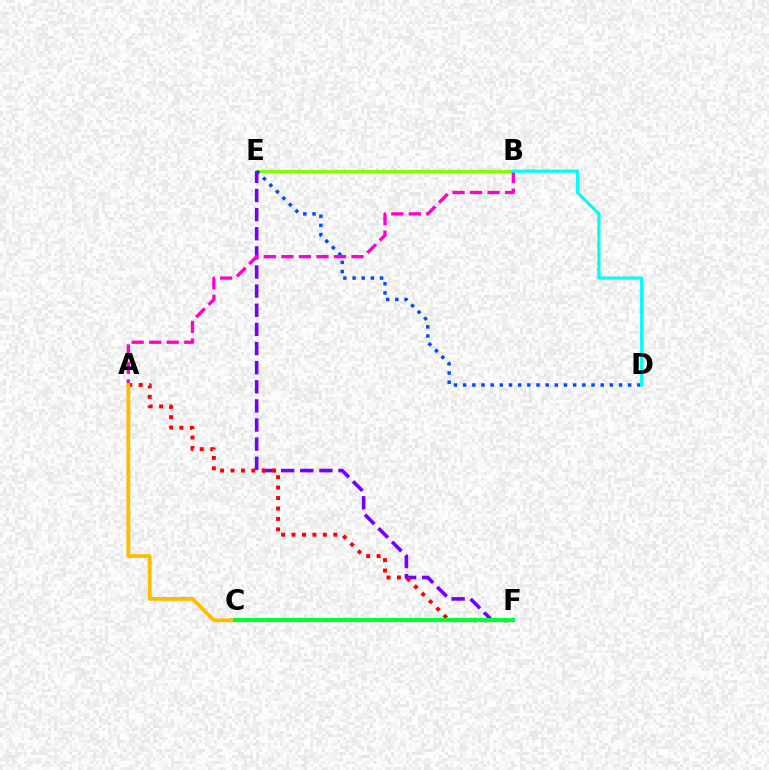{('B', 'E'): [{'color': '#84ff00', 'line_style': 'solid', 'thickness': 2.36}], ('D', 'E'): [{'color': '#004bff', 'line_style': 'dotted', 'thickness': 2.49}], ('E', 'F'): [{'color': '#7200ff', 'line_style': 'dashed', 'thickness': 2.6}], ('A', 'B'): [{'color': '#ff00cf', 'line_style': 'dashed', 'thickness': 2.38}], ('A', 'F'): [{'color': '#ff0000', 'line_style': 'dotted', 'thickness': 2.83}], ('B', 'D'): [{'color': '#00fff6', 'line_style': 'solid', 'thickness': 2.3}], ('A', 'C'): [{'color': '#ffbd00', 'line_style': 'solid', 'thickness': 2.77}], ('C', 'F'): [{'color': '#00ff39', 'line_style': 'solid', 'thickness': 2.99}]}